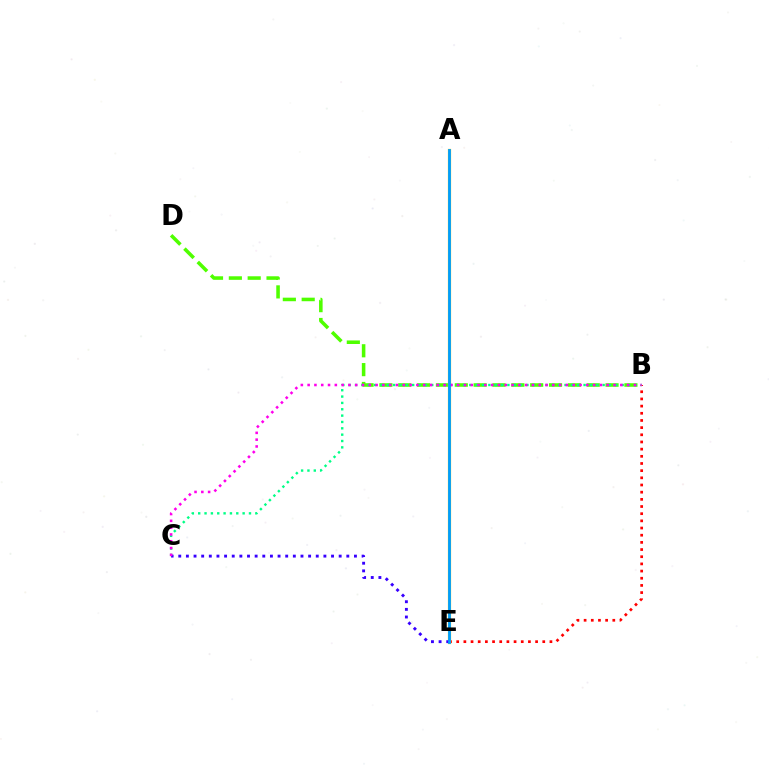{('B', 'D'): [{'color': '#4fff00', 'line_style': 'dashed', 'thickness': 2.56}], ('B', 'E'): [{'color': '#ff0000', 'line_style': 'dotted', 'thickness': 1.95}], ('B', 'C'): [{'color': '#00ff86', 'line_style': 'dotted', 'thickness': 1.72}, {'color': '#ff00ed', 'line_style': 'dotted', 'thickness': 1.85}], ('A', 'E'): [{'color': '#ffd500', 'line_style': 'solid', 'thickness': 2.34}, {'color': '#009eff', 'line_style': 'solid', 'thickness': 2.04}], ('C', 'E'): [{'color': '#3700ff', 'line_style': 'dotted', 'thickness': 2.08}]}